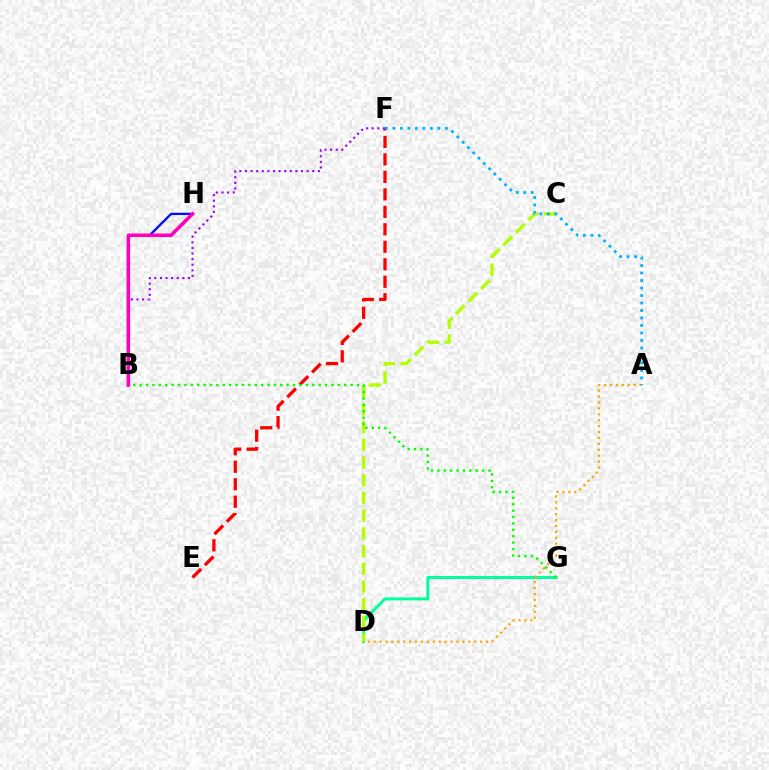{('D', 'G'): [{'color': '#00ff9d', 'line_style': 'solid', 'thickness': 2.13}], ('E', 'F'): [{'color': '#ff0000', 'line_style': 'dashed', 'thickness': 2.37}], ('C', 'D'): [{'color': '#b3ff00', 'line_style': 'dashed', 'thickness': 2.41}], ('A', 'D'): [{'color': '#ffa500', 'line_style': 'dotted', 'thickness': 1.61}], ('B', 'G'): [{'color': '#08ff00', 'line_style': 'dotted', 'thickness': 1.74}], ('B', 'H'): [{'color': '#0010ff', 'line_style': 'solid', 'thickness': 1.7}, {'color': '#ff00bd', 'line_style': 'solid', 'thickness': 2.58}], ('A', 'F'): [{'color': '#00b5ff', 'line_style': 'dotted', 'thickness': 2.04}], ('B', 'F'): [{'color': '#9b00ff', 'line_style': 'dotted', 'thickness': 1.52}]}